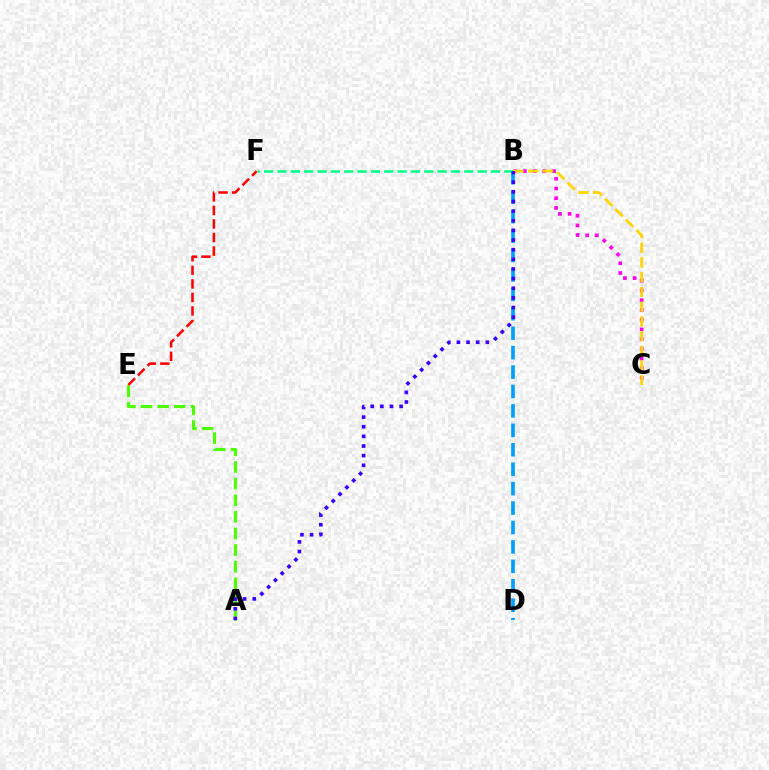{('A', 'E'): [{'color': '#4fff00', 'line_style': 'dashed', 'thickness': 2.26}], ('B', 'C'): [{'color': '#ff00ed', 'line_style': 'dotted', 'thickness': 2.64}, {'color': '#ffd500', 'line_style': 'dashed', 'thickness': 2.0}], ('B', 'D'): [{'color': '#009eff', 'line_style': 'dashed', 'thickness': 2.64}], ('B', 'F'): [{'color': '#00ff86', 'line_style': 'dashed', 'thickness': 1.81}], ('E', 'F'): [{'color': '#ff0000', 'line_style': 'dashed', 'thickness': 1.84}], ('A', 'B'): [{'color': '#3700ff', 'line_style': 'dotted', 'thickness': 2.62}]}